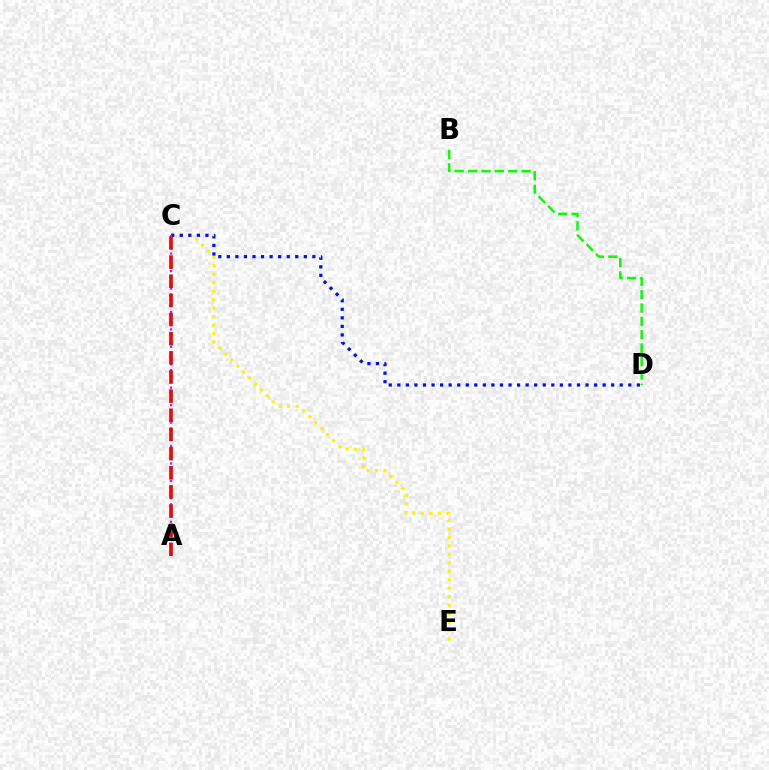{('A', 'C'): [{'color': '#00fff6', 'line_style': 'dotted', 'thickness': 2.61}, {'color': '#ee00ff', 'line_style': 'dotted', 'thickness': 1.58}, {'color': '#ff0000', 'line_style': 'dashed', 'thickness': 2.6}], ('C', 'E'): [{'color': '#fcf500', 'line_style': 'dotted', 'thickness': 2.3}], ('B', 'D'): [{'color': '#08ff00', 'line_style': 'dashed', 'thickness': 1.82}], ('C', 'D'): [{'color': '#0010ff', 'line_style': 'dotted', 'thickness': 2.32}]}